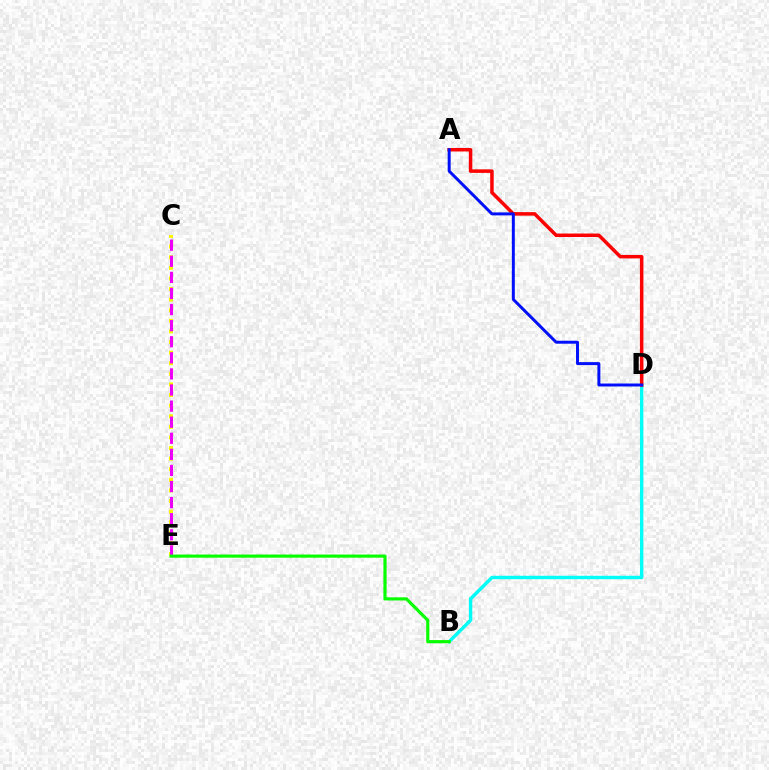{('B', 'D'): [{'color': '#00fff6', 'line_style': 'solid', 'thickness': 2.46}], ('A', 'D'): [{'color': '#ff0000', 'line_style': 'solid', 'thickness': 2.52}, {'color': '#0010ff', 'line_style': 'solid', 'thickness': 2.13}], ('C', 'E'): [{'color': '#fcf500', 'line_style': 'dotted', 'thickness': 2.88}, {'color': '#ee00ff', 'line_style': 'dashed', 'thickness': 2.19}], ('B', 'E'): [{'color': '#08ff00', 'line_style': 'solid', 'thickness': 2.28}]}